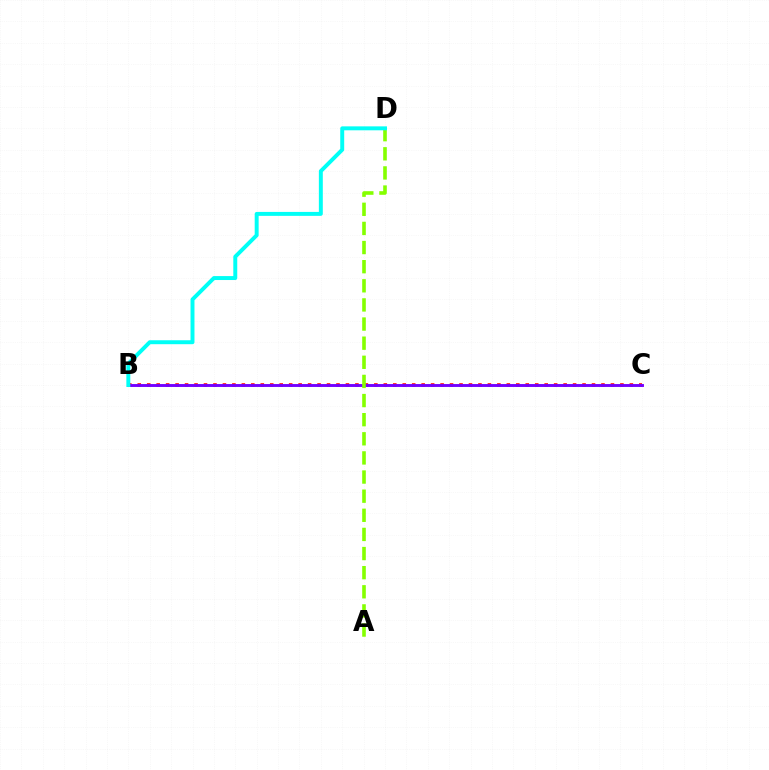{('B', 'C'): [{'color': '#ff0000', 'line_style': 'dotted', 'thickness': 2.57}, {'color': '#7200ff', 'line_style': 'solid', 'thickness': 2.09}], ('A', 'D'): [{'color': '#84ff00', 'line_style': 'dashed', 'thickness': 2.6}], ('B', 'D'): [{'color': '#00fff6', 'line_style': 'solid', 'thickness': 2.84}]}